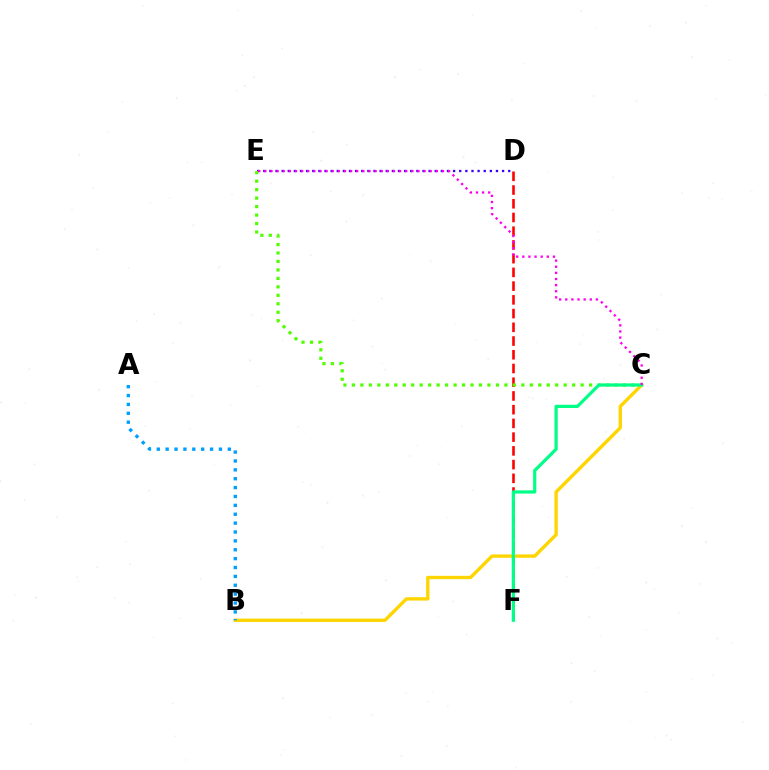{('D', 'E'): [{'color': '#3700ff', 'line_style': 'dotted', 'thickness': 1.66}], ('D', 'F'): [{'color': '#ff0000', 'line_style': 'dashed', 'thickness': 1.87}], ('C', 'E'): [{'color': '#4fff00', 'line_style': 'dotted', 'thickness': 2.3}, {'color': '#ff00ed', 'line_style': 'dotted', 'thickness': 1.66}], ('B', 'C'): [{'color': '#ffd500', 'line_style': 'solid', 'thickness': 2.42}], ('C', 'F'): [{'color': '#00ff86', 'line_style': 'solid', 'thickness': 2.31}], ('A', 'B'): [{'color': '#009eff', 'line_style': 'dotted', 'thickness': 2.41}]}